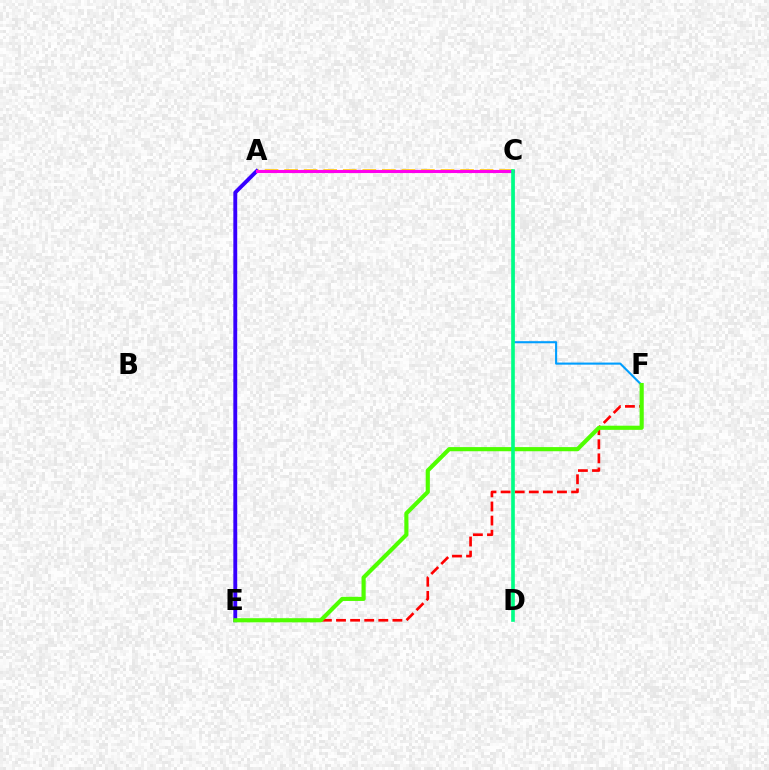{('E', 'F'): [{'color': '#ff0000', 'line_style': 'dashed', 'thickness': 1.92}, {'color': '#4fff00', 'line_style': 'solid', 'thickness': 2.98}], ('A', 'C'): [{'color': '#ffd500', 'line_style': 'dashed', 'thickness': 2.66}, {'color': '#ff00ed', 'line_style': 'solid', 'thickness': 2.25}], ('A', 'E'): [{'color': '#3700ff', 'line_style': 'solid', 'thickness': 2.79}], ('C', 'F'): [{'color': '#009eff', 'line_style': 'solid', 'thickness': 1.51}], ('C', 'D'): [{'color': '#00ff86', 'line_style': 'solid', 'thickness': 2.62}]}